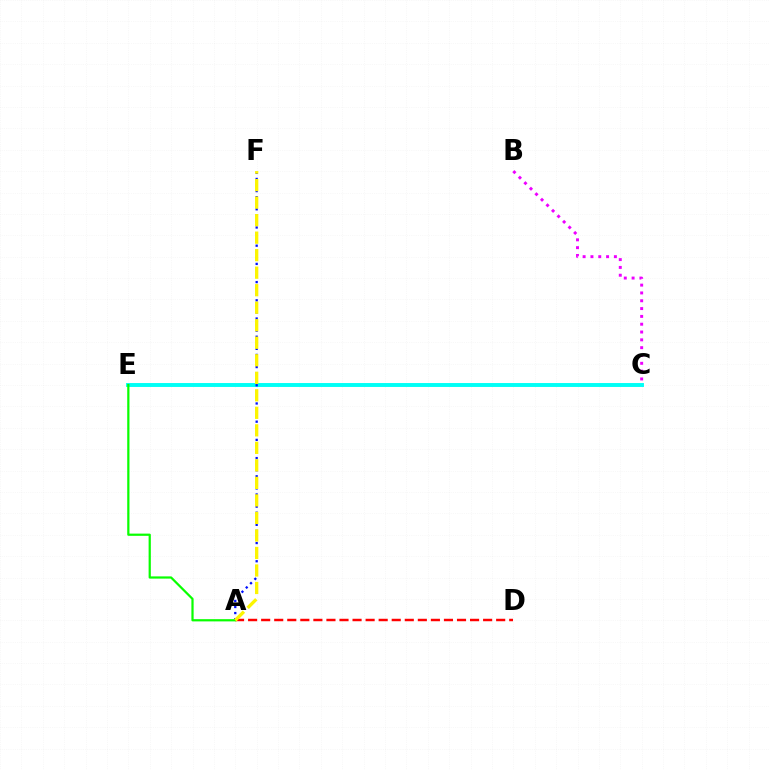{('C', 'E'): [{'color': '#00fff6', 'line_style': 'solid', 'thickness': 2.82}], ('B', 'C'): [{'color': '#ee00ff', 'line_style': 'dotted', 'thickness': 2.12}], ('A', 'F'): [{'color': '#0010ff', 'line_style': 'dotted', 'thickness': 1.65}, {'color': '#fcf500', 'line_style': 'dashed', 'thickness': 2.38}], ('A', 'D'): [{'color': '#ff0000', 'line_style': 'dashed', 'thickness': 1.77}], ('A', 'E'): [{'color': '#08ff00', 'line_style': 'solid', 'thickness': 1.6}]}